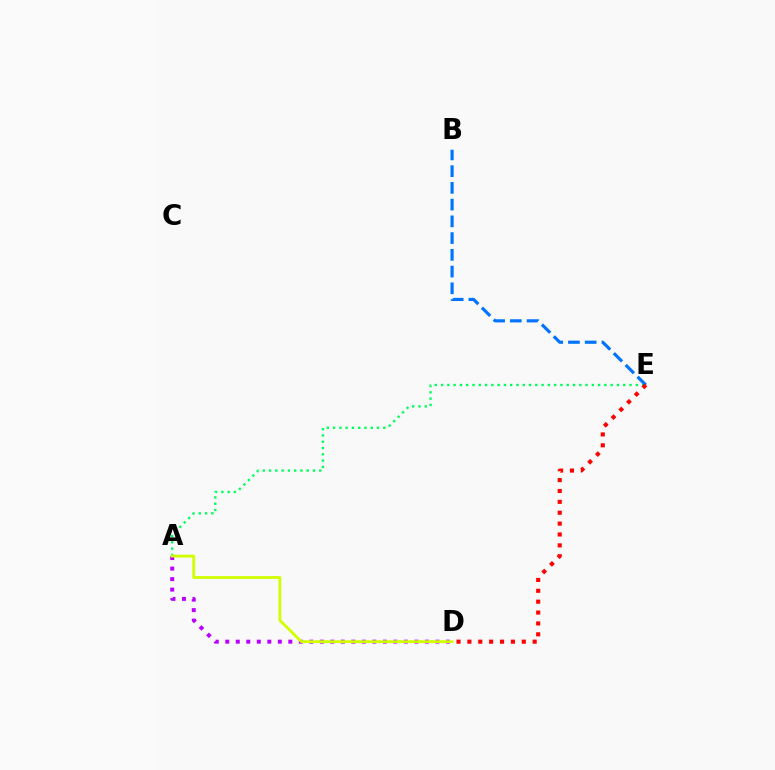{('A', 'E'): [{'color': '#00ff5c', 'line_style': 'dotted', 'thickness': 1.71}], ('B', 'E'): [{'color': '#0074ff', 'line_style': 'dashed', 'thickness': 2.27}], ('A', 'D'): [{'color': '#b900ff', 'line_style': 'dotted', 'thickness': 2.85}, {'color': '#d1ff00', 'line_style': 'solid', 'thickness': 2.02}], ('D', 'E'): [{'color': '#ff0000', 'line_style': 'dotted', 'thickness': 2.96}]}